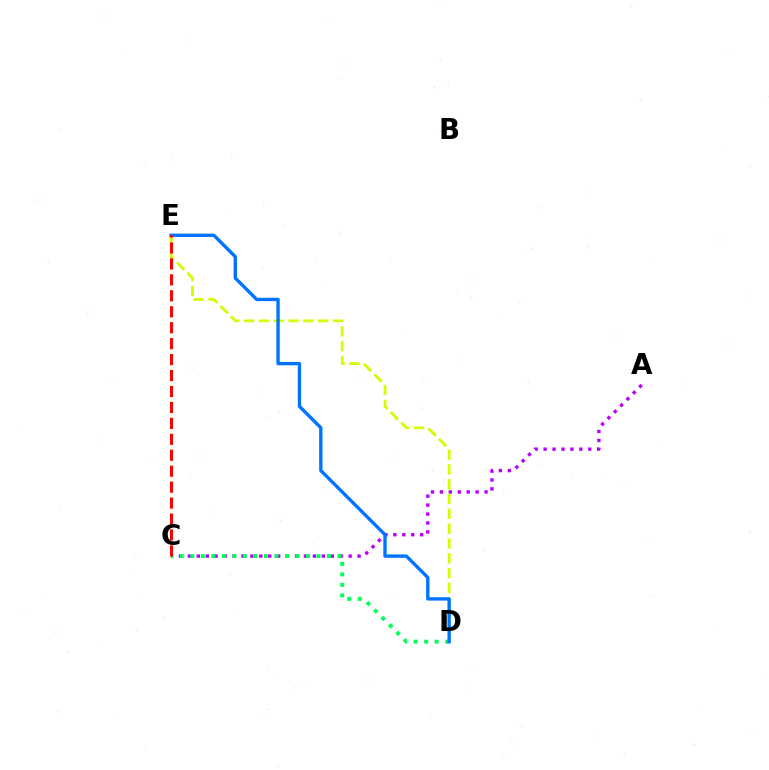{('A', 'C'): [{'color': '#b900ff', 'line_style': 'dotted', 'thickness': 2.43}], ('C', 'D'): [{'color': '#00ff5c', 'line_style': 'dotted', 'thickness': 2.86}], ('D', 'E'): [{'color': '#d1ff00', 'line_style': 'dashed', 'thickness': 2.01}, {'color': '#0074ff', 'line_style': 'solid', 'thickness': 2.42}], ('C', 'E'): [{'color': '#ff0000', 'line_style': 'dashed', 'thickness': 2.17}]}